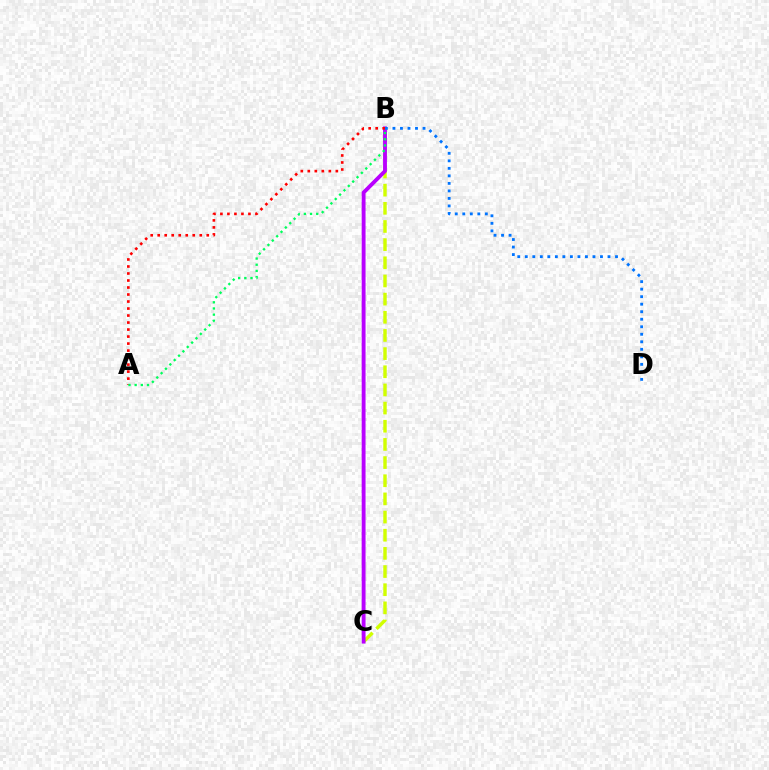{('B', 'C'): [{'color': '#d1ff00', 'line_style': 'dashed', 'thickness': 2.47}, {'color': '#b900ff', 'line_style': 'solid', 'thickness': 2.77}], ('A', 'B'): [{'color': '#ff0000', 'line_style': 'dotted', 'thickness': 1.9}, {'color': '#00ff5c', 'line_style': 'dotted', 'thickness': 1.68}], ('B', 'D'): [{'color': '#0074ff', 'line_style': 'dotted', 'thickness': 2.04}]}